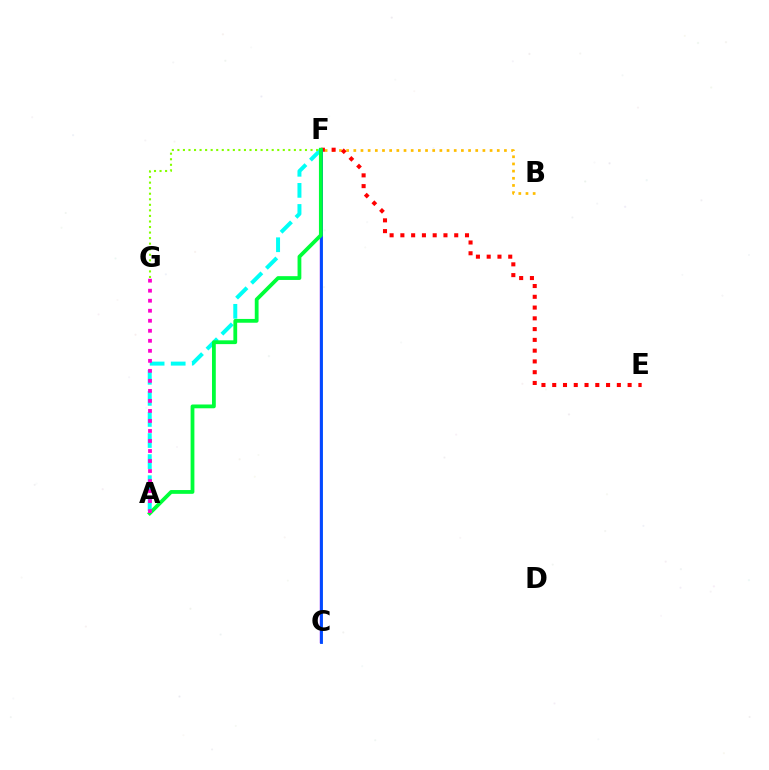{('A', 'F'): [{'color': '#00fff6', 'line_style': 'dashed', 'thickness': 2.86}, {'color': '#00ff39', 'line_style': 'solid', 'thickness': 2.73}], ('C', 'F'): [{'color': '#7200ff', 'line_style': 'solid', 'thickness': 1.72}, {'color': '#004bff', 'line_style': 'solid', 'thickness': 2.05}], ('B', 'F'): [{'color': '#ffbd00', 'line_style': 'dotted', 'thickness': 1.95}], ('E', 'F'): [{'color': '#ff0000', 'line_style': 'dotted', 'thickness': 2.93}], ('F', 'G'): [{'color': '#84ff00', 'line_style': 'dotted', 'thickness': 1.51}], ('A', 'G'): [{'color': '#ff00cf', 'line_style': 'dotted', 'thickness': 2.72}]}